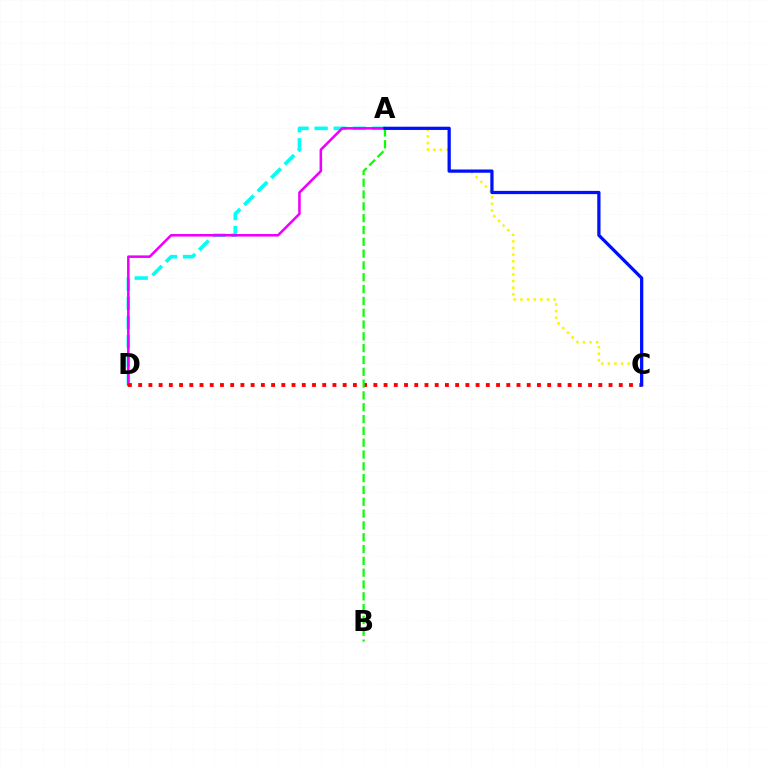{('A', 'C'): [{'color': '#fcf500', 'line_style': 'dotted', 'thickness': 1.8}, {'color': '#0010ff', 'line_style': 'solid', 'thickness': 2.34}], ('A', 'D'): [{'color': '#00fff6', 'line_style': 'dashed', 'thickness': 2.59}, {'color': '#ee00ff', 'line_style': 'solid', 'thickness': 1.84}], ('C', 'D'): [{'color': '#ff0000', 'line_style': 'dotted', 'thickness': 2.78}], ('A', 'B'): [{'color': '#08ff00', 'line_style': 'dashed', 'thickness': 1.61}]}